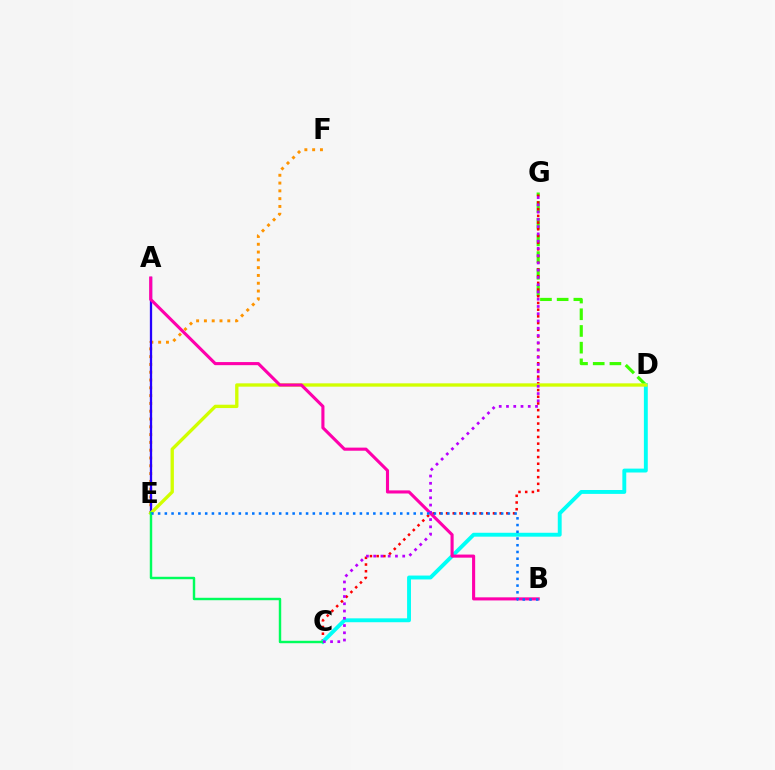{('D', 'G'): [{'color': '#3dff00', 'line_style': 'dashed', 'thickness': 2.27}], ('E', 'F'): [{'color': '#ff9400', 'line_style': 'dotted', 'thickness': 2.12}], ('C', 'G'): [{'color': '#ff0000', 'line_style': 'dotted', 'thickness': 1.82}, {'color': '#b900ff', 'line_style': 'dotted', 'thickness': 1.97}], ('A', 'E'): [{'color': '#2500ff', 'line_style': 'solid', 'thickness': 1.65}], ('C', 'D'): [{'color': '#00fff6', 'line_style': 'solid', 'thickness': 2.8}], ('D', 'E'): [{'color': '#d1ff00', 'line_style': 'solid', 'thickness': 2.4}], ('C', 'E'): [{'color': '#00ff5c', 'line_style': 'solid', 'thickness': 1.76}], ('A', 'B'): [{'color': '#ff00ac', 'line_style': 'solid', 'thickness': 2.23}], ('B', 'E'): [{'color': '#0074ff', 'line_style': 'dotted', 'thickness': 1.83}]}